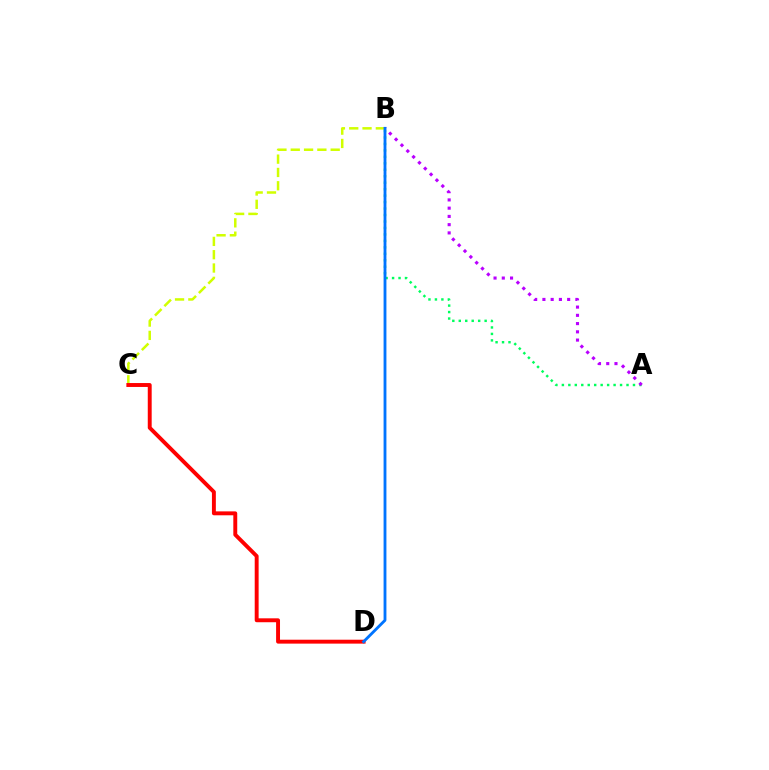{('B', 'C'): [{'color': '#d1ff00', 'line_style': 'dashed', 'thickness': 1.81}], ('C', 'D'): [{'color': '#ff0000', 'line_style': 'solid', 'thickness': 2.82}], ('A', 'B'): [{'color': '#00ff5c', 'line_style': 'dotted', 'thickness': 1.76}, {'color': '#b900ff', 'line_style': 'dotted', 'thickness': 2.24}], ('B', 'D'): [{'color': '#0074ff', 'line_style': 'solid', 'thickness': 2.04}]}